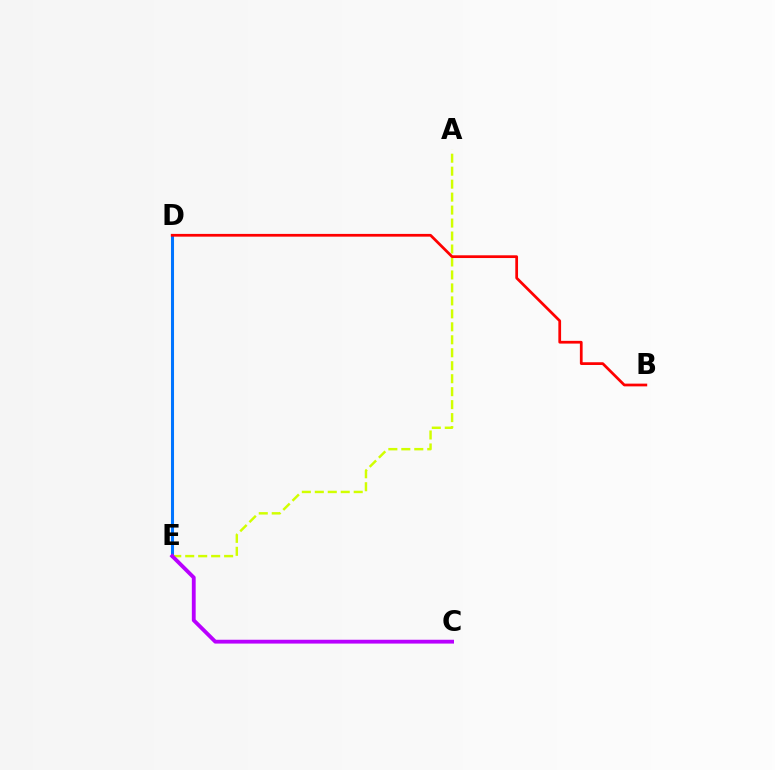{('D', 'E'): [{'color': '#00ff5c', 'line_style': 'dashed', 'thickness': 2.04}, {'color': '#0074ff', 'line_style': 'solid', 'thickness': 2.2}], ('A', 'E'): [{'color': '#d1ff00', 'line_style': 'dashed', 'thickness': 1.76}], ('C', 'E'): [{'color': '#b900ff', 'line_style': 'solid', 'thickness': 2.76}], ('B', 'D'): [{'color': '#ff0000', 'line_style': 'solid', 'thickness': 1.97}]}